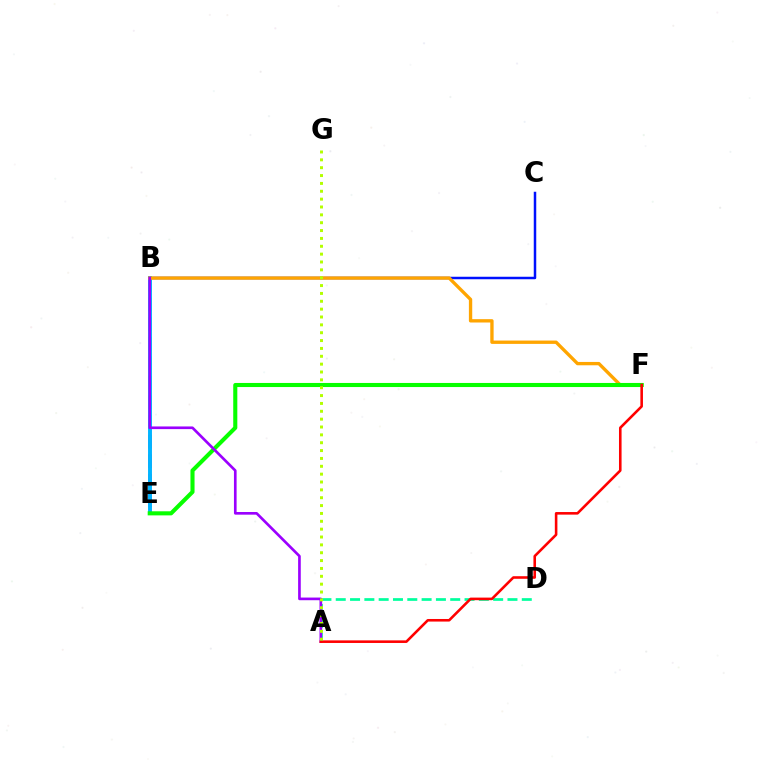{('B', 'E'): [{'color': '#ff00bd', 'line_style': 'dashed', 'thickness': 2.66}, {'color': '#00b5ff', 'line_style': 'solid', 'thickness': 2.82}], ('A', 'D'): [{'color': '#00ff9d', 'line_style': 'dashed', 'thickness': 1.94}], ('B', 'C'): [{'color': '#0010ff', 'line_style': 'solid', 'thickness': 1.79}], ('B', 'F'): [{'color': '#ffa500', 'line_style': 'solid', 'thickness': 2.4}], ('E', 'F'): [{'color': '#08ff00', 'line_style': 'solid', 'thickness': 2.94}], ('A', 'B'): [{'color': '#9b00ff', 'line_style': 'solid', 'thickness': 1.91}], ('A', 'F'): [{'color': '#ff0000', 'line_style': 'solid', 'thickness': 1.86}], ('A', 'G'): [{'color': '#b3ff00', 'line_style': 'dotted', 'thickness': 2.13}]}